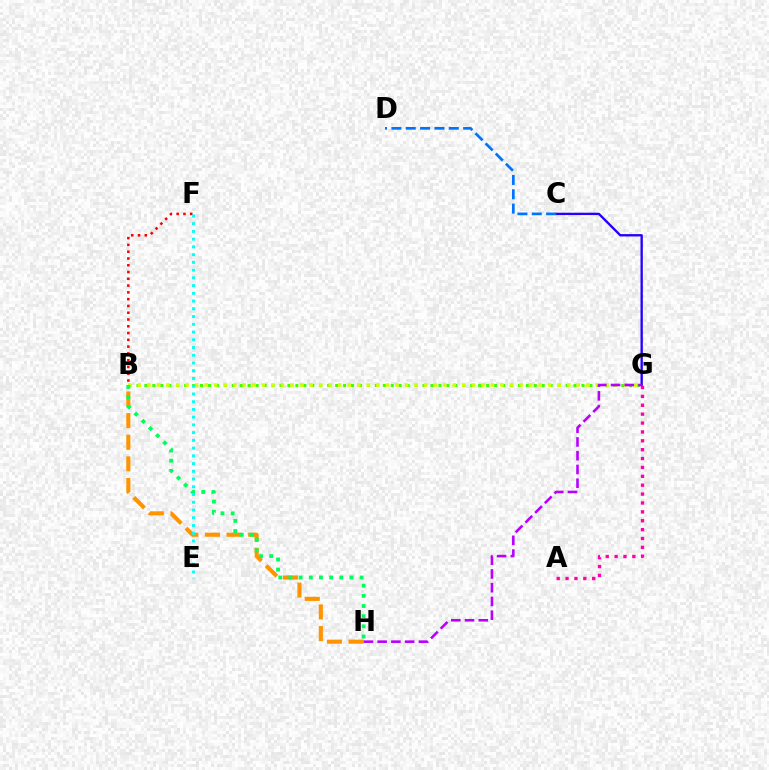{('C', 'G'): [{'color': '#2500ff', 'line_style': 'solid', 'thickness': 1.69}], ('C', 'D'): [{'color': '#0074ff', 'line_style': 'dashed', 'thickness': 1.95}], ('B', 'H'): [{'color': '#ff9400', 'line_style': 'dashed', 'thickness': 2.94}, {'color': '#00ff5c', 'line_style': 'dotted', 'thickness': 2.76}], ('B', 'F'): [{'color': '#ff0000', 'line_style': 'dotted', 'thickness': 1.84}], ('B', 'G'): [{'color': '#3dff00', 'line_style': 'dotted', 'thickness': 2.16}, {'color': '#d1ff00', 'line_style': 'dotted', 'thickness': 2.59}], ('G', 'H'): [{'color': '#b900ff', 'line_style': 'dashed', 'thickness': 1.87}], ('A', 'G'): [{'color': '#ff00ac', 'line_style': 'dotted', 'thickness': 2.41}], ('E', 'F'): [{'color': '#00fff6', 'line_style': 'dotted', 'thickness': 2.1}]}